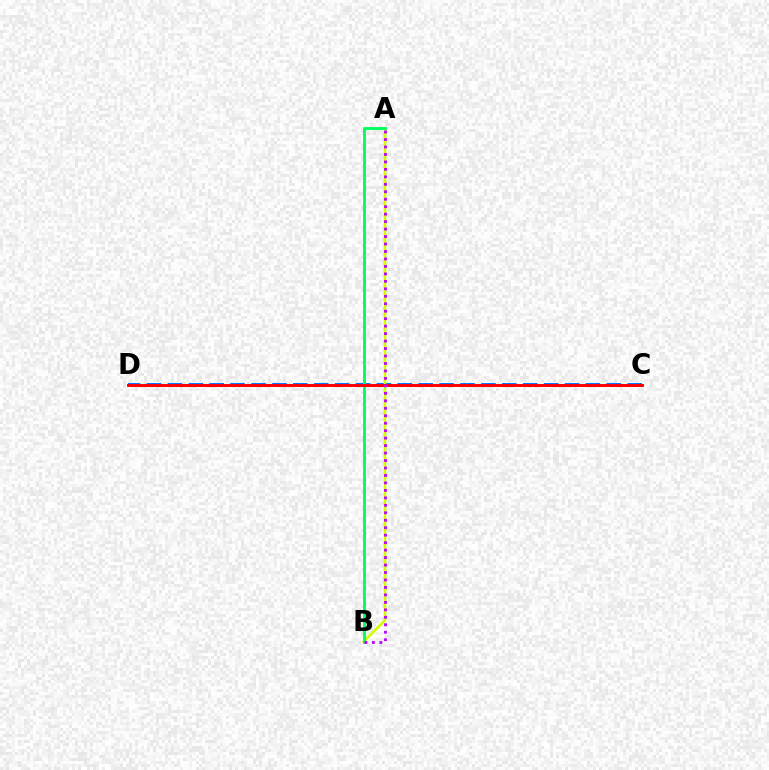{('C', 'D'): [{'color': '#0074ff', 'line_style': 'dashed', 'thickness': 2.84}, {'color': '#ff0000', 'line_style': 'solid', 'thickness': 2.12}], ('A', 'B'): [{'color': '#d1ff00', 'line_style': 'solid', 'thickness': 1.92}, {'color': '#00ff5c', 'line_style': 'solid', 'thickness': 2.08}, {'color': '#b900ff', 'line_style': 'dotted', 'thickness': 2.03}]}